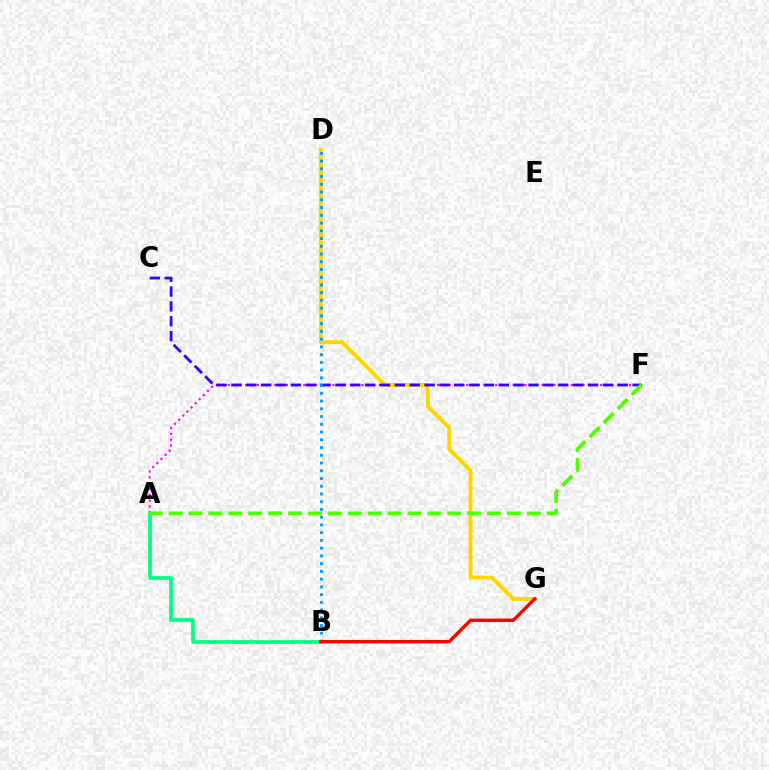{('A', 'F'): [{'color': '#ff00ed', 'line_style': 'dotted', 'thickness': 1.58}, {'color': '#4fff00', 'line_style': 'dashed', 'thickness': 2.7}], ('D', 'G'): [{'color': '#ffd500', 'line_style': 'solid', 'thickness': 2.82}], ('A', 'B'): [{'color': '#00ff86', 'line_style': 'solid', 'thickness': 2.67}], ('C', 'F'): [{'color': '#3700ff', 'line_style': 'dashed', 'thickness': 2.02}], ('B', 'D'): [{'color': '#009eff', 'line_style': 'dotted', 'thickness': 2.1}], ('B', 'G'): [{'color': '#ff0000', 'line_style': 'solid', 'thickness': 2.43}]}